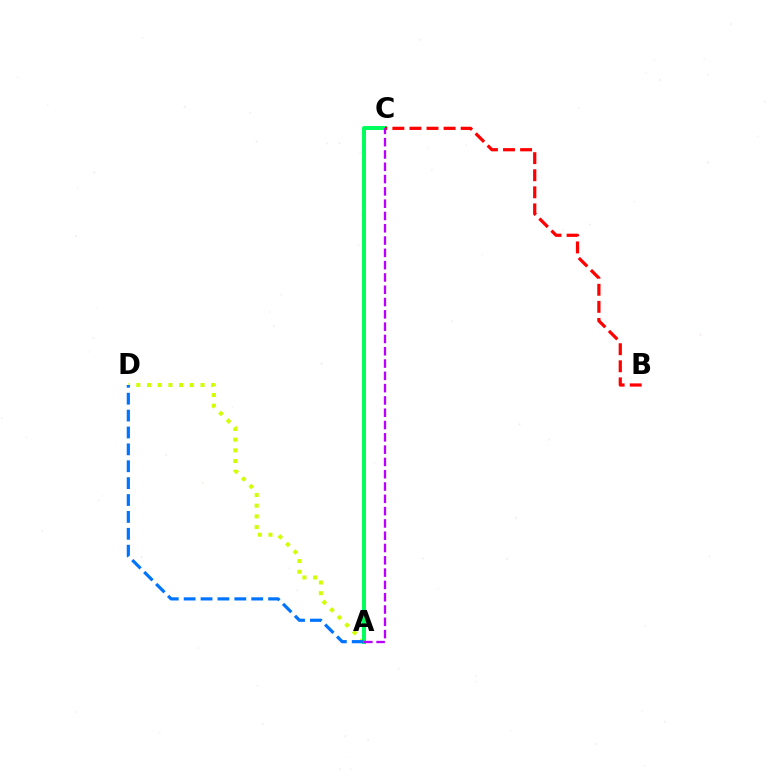{('A', 'D'): [{'color': '#d1ff00', 'line_style': 'dotted', 'thickness': 2.91}, {'color': '#0074ff', 'line_style': 'dashed', 'thickness': 2.29}], ('A', 'C'): [{'color': '#00ff5c', 'line_style': 'solid', 'thickness': 2.86}, {'color': '#b900ff', 'line_style': 'dashed', 'thickness': 1.67}], ('B', 'C'): [{'color': '#ff0000', 'line_style': 'dashed', 'thickness': 2.32}]}